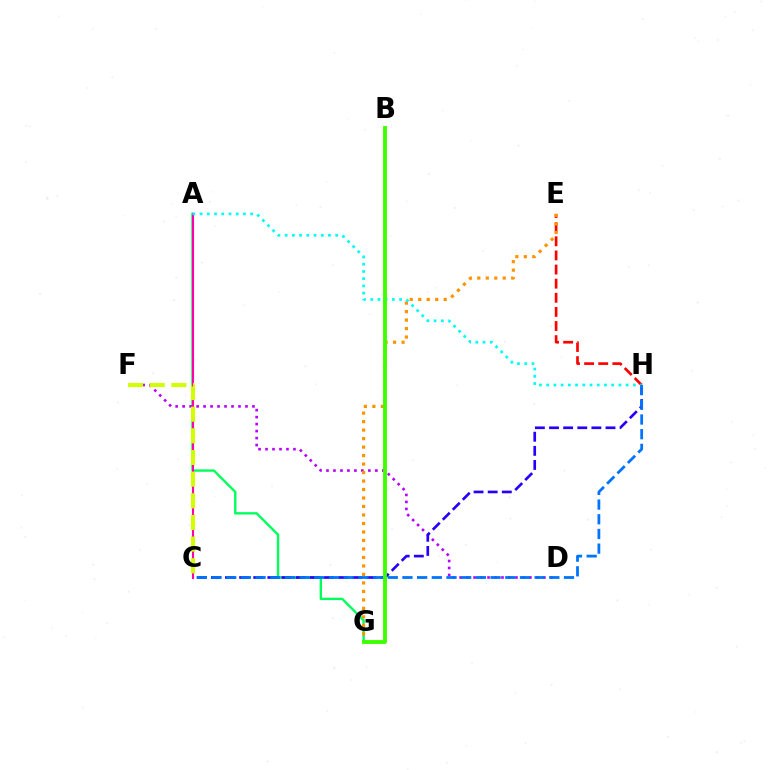{('A', 'G'): [{'color': '#00ff5c', 'line_style': 'solid', 'thickness': 1.72}], ('D', 'F'): [{'color': '#b900ff', 'line_style': 'dotted', 'thickness': 1.9}], ('E', 'H'): [{'color': '#ff0000', 'line_style': 'dashed', 'thickness': 1.92}], ('C', 'H'): [{'color': '#2500ff', 'line_style': 'dashed', 'thickness': 1.92}, {'color': '#0074ff', 'line_style': 'dashed', 'thickness': 2.0}], ('E', 'G'): [{'color': '#ff9400', 'line_style': 'dotted', 'thickness': 2.31}], ('A', 'C'): [{'color': '#ff00ac', 'line_style': 'solid', 'thickness': 1.52}], ('A', 'H'): [{'color': '#00fff6', 'line_style': 'dotted', 'thickness': 1.96}], ('C', 'F'): [{'color': '#d1ff00', 'line_style': 'dashed', 'thickness': 2.94}], ('B', 'G'): [{'color': '#3dff00', 'line_style': 'solid', 'thickness': 2.79}]}